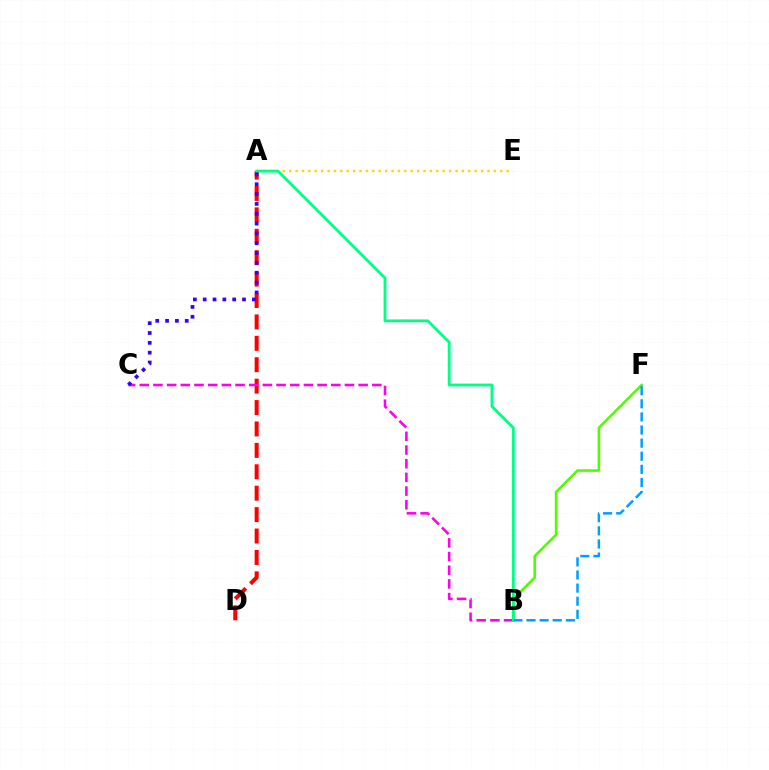{('A', 'E'): [{'color': '#ffd500', 'line_style': 'dotted', 'thickness': 1.74}], ('A', 'D'): [{'color': '#ff0000', 'line_style': 'dashed', 'thickness': 2.91}], ('B', 'C'): [{'color': '#ff00ed', 'line_style': 'dashed', 'thickness': 1.86}], ('B', 'F'): [{'color': '#4fff00', 'line_style': 'solid', 'thickness': 1.88}, {'color': '#009eff', 'line_style': 'dashed', 'thickness': 1.78}], ('A', 'B'): [{'color': '#00ff86', 'line_style': 'solid', 'thickness': 2.05}], ('A', 'C'): [{'color': '#3700ff', 'line_style': 'dotted', 'thickness': 2.67}]}